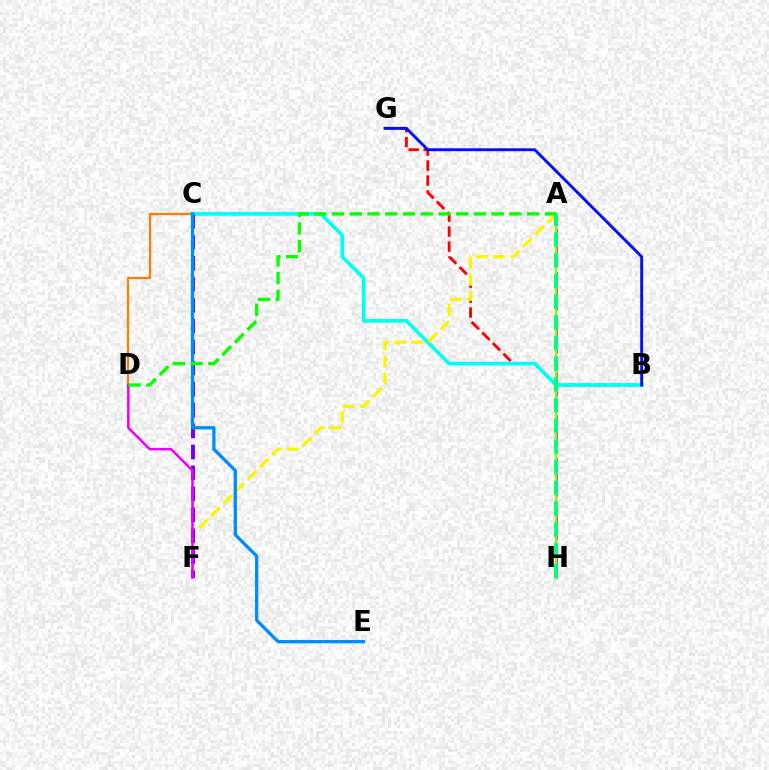{('C', 'D'): [{'color': '#ff7c00', 'line_style': 'solid', 'thickness': 1.58}], ('A', 'H'): [{'color': '#ff0094', 'line_style': 'dashed', 'thickness': 1.95}, {'color': '#84ff00', 'line_style': 'solid', 'thickness': 1.67}, {'color': '#00ff74', 'line_style': 'dashed', 'thickness': 2.81}], ('B', 'G'): [{'color': '#ff0000', 'line_style': 'dashed', 'thickness': 2.03}, {'color': '#0010ff', 'line_style': 'solid', 'thickness': 2.08}], ('B', 'C'): [{'color': '#00fff6', 'line_style': 'solid', 'thickness': 2.65}], ('A', 'F'): [{'color': '#fcf500', 'line_style': 'dashed', 'thickness': 2.34}], ('C', 'F'): [{'color': '#7200ff', 'line_style': 'dashed', 'thickness': 2.85}], ('D', 'F'): [{'color': '#ee00ff', 'line_style': 'solid', 'thickness': 1.82}], ('C', 'E'): [{'color': '#008cff', 'line_style': 'solid', 'thickness': 2.36}], ('A', 'D'): [{'color': '#08ff00', 'line_style': 'dashed', 'thickness': 2.41}]}